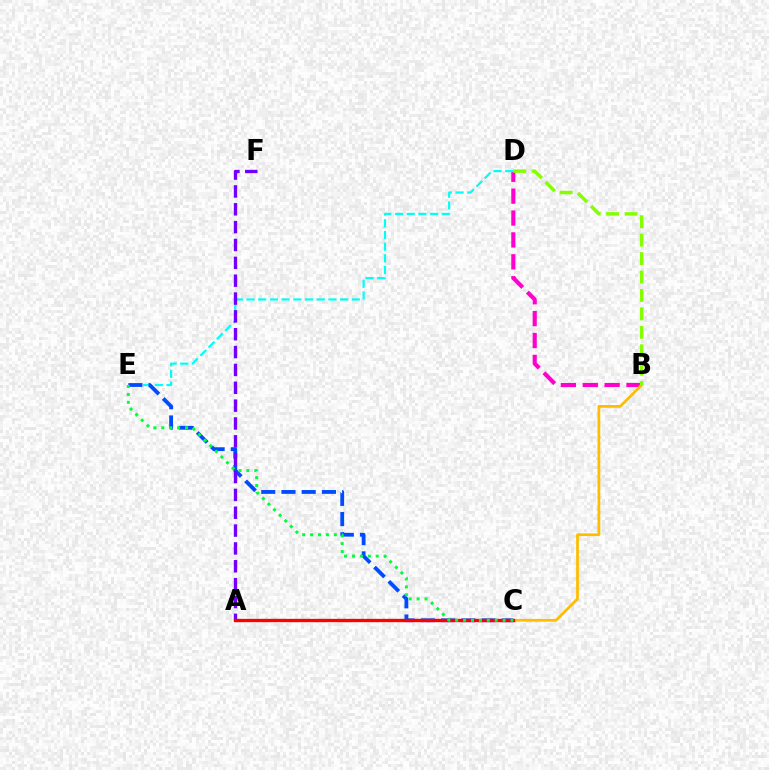{('B', 'D'): [{'color': '#ff00cf', 'line_style': 'dashed', 'thickness': 2.97}, {'color': '#84ff00', 'line_style': 'dashed', 'thickness': 2.5}], ('B', 'C'): [{'color': '#ffbd00', 'line_style': 'solid', 'thickness': 1.98}], ('D', 'E'): [{'color': '#00fff6', 'line_style': 'dashed', 'thickness': 1.59}], ('C', 'E'): [{'color': '#004bff', 'line_style': 'dashed', 'thickness': 2.75}, {'color': '#00ff39', 'line_style': 'dotted', 'thickness': 2.15}], ('A', 'F'): [{'color': '#7200ff', 'line_style': 'dashed', 'thickness': 2.42}], ('A', 'C'): [{'color': '#ff0000', 'line_style': 'solid', 'thickness': 2.4}]}